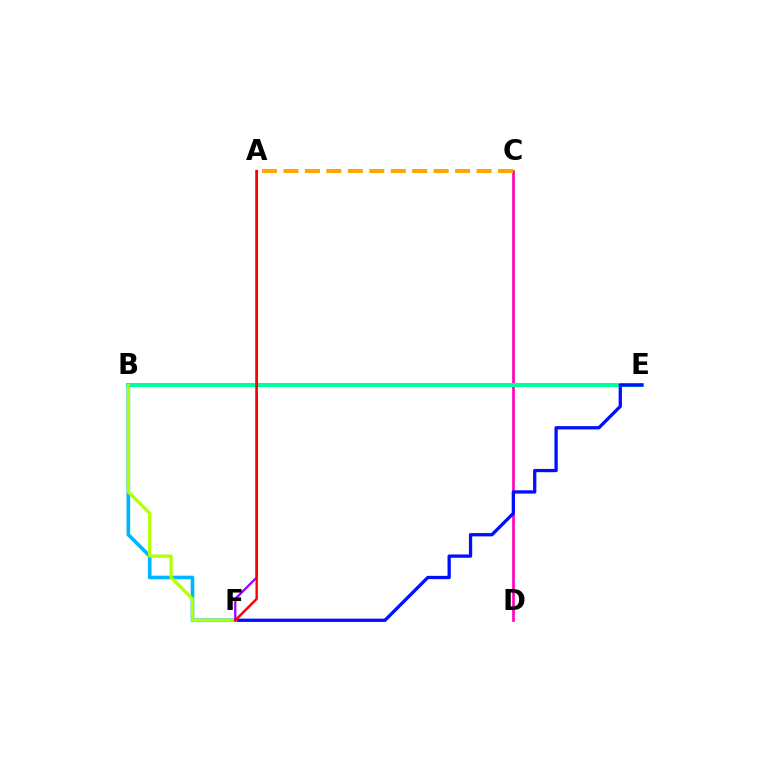{('B', 'E'): [{'color': '#08ff00', 'line_style': 'dashed', 'thickness': 2.85}, {'color': '#00ff9d', 'line_style': 'solid', 'thickness': 2.93}], ('C', 'D'): [{'color': '#ff00bd', 'line_style': 'solid', 'thickness': 1.92}], ('E', 'F'): [{'color': '#0010ff', 'line_style': 'solid', 'thickness': 2.37}], ('B', 'F'): [{'color': '#00b5ff', 'line_style': 'solid', 'thickness': 2.63}, {'color': '#b3ff00', 'line_style': 'solid', 'thickness': 2.31}], ('A', 'C'): [{'color': '#ffa500', 'line_style': 'dashed', 'thickness': 2.91}], ('A', 'F'): [{'color': '#9b00ff', 'line_style': 'solid', 'thickness': 1.64}, {'color': '#ff0000', 'line_style': 'solid', 'thickness': 1.75}]}